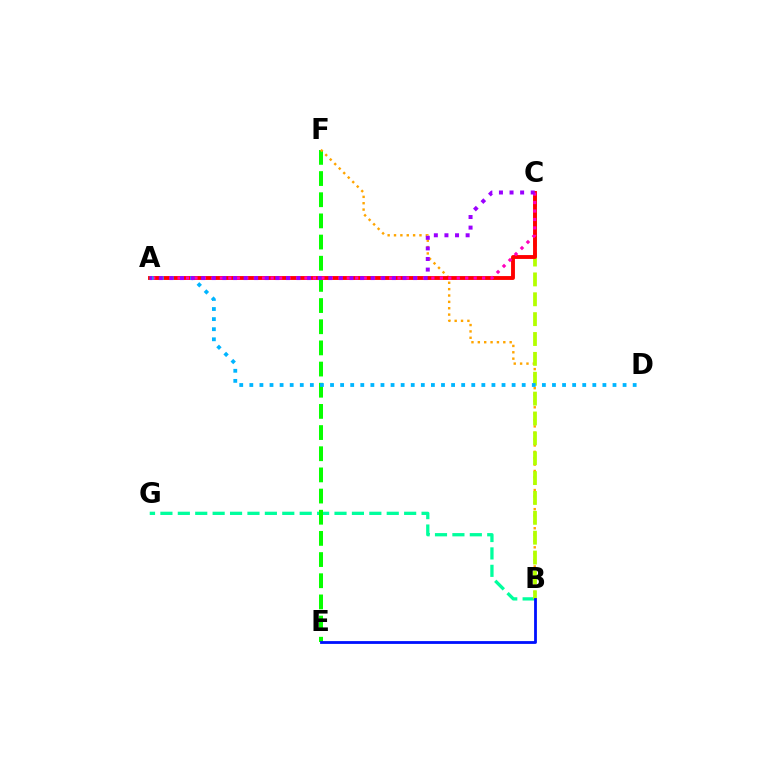{('B', 'G'): [{'color': '#00ff9d', 'line_style': 'dashed', 'thickness': 2.37}], ('E', 'F'): [{'color': '#08ff00', 'line_style': 'dashed', 'thickness': 2.88}], ('B', 'F'): [{'color': '#ffa500', 'line_style': 'dotted', 'thickness': 1.73}], ('B', 'C'): [{'color': '#b3ff00', 'line_style': 'dashed', 'thickness': 2.7}], ('A', 'C'): [{'color': '#ff0000', 'line_style': 'solid', 'thickness': 2.79}, {'color': '#ff00bd', 'line_style': 'dotted', 'thickness': 2.3}, {'color': '#9b00ff', 'line_style': 'dotted', 'thickness': 2.88}], ('A', 'D'): [{'color': '#00b5ff', 'line_style': 'dotted', 'thickness': 2.74}], ('B', 'E'): [{'color': '#0010ff', 'line_style': 'solid', 'thickness': 2.02}]}